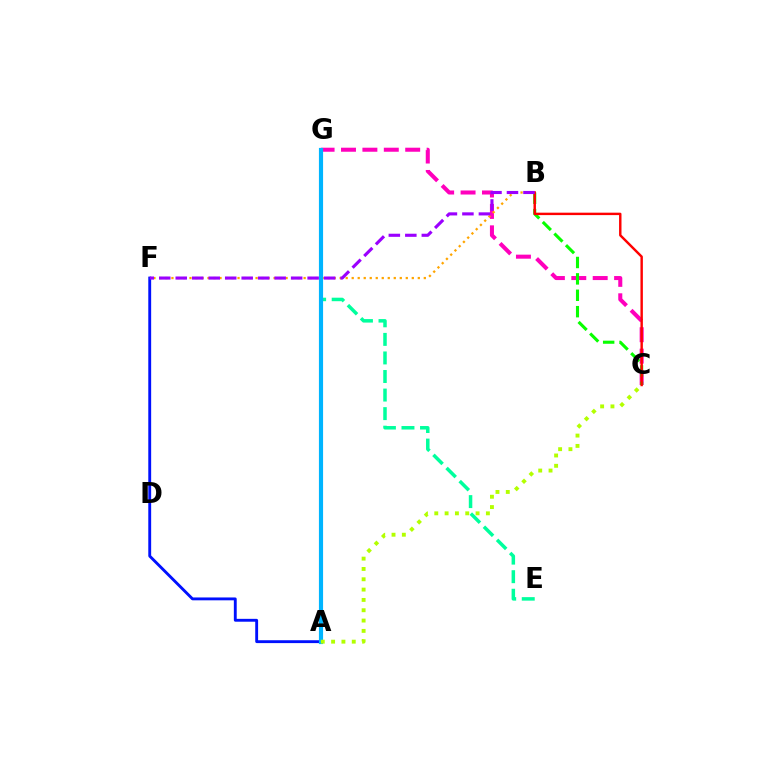{('E', 'G'): [{'color': '#00ff9d', 'line_style': 'dashed', 'thickness': 2.52}], ('C', 'G'): [{'color': '#ff00bd', 'line_style': 'dashed', 'thickness': 2.91}], ('B', 'C'): [{'color': '#08ff00', 'line_style': 'dashed', 'thickness': 2.23}, {'color': '#ff0000', 'line_style': 'solid', 'thickness': 1.75}], ('A', 'F'): [{'color': '#0010ff', 'line_style': 'solid', 'thickness': 2.06}], ('B', 'F'): [{'color': '#ffa500', 'line_style': 'dotted', 'thickness': 1.63}, {'color': '#9b00ff', 'line_style': 'dashed', 'thickness': 2.24}], ('A', 'G'): [{'color': '#00b5ff', 'line_style': 'solid', 'thickness': 2.99}], ('A', 'C'): [{'color': '#b3ff00', 'line_style': 'dotted', 'thickness': 2.8}]}